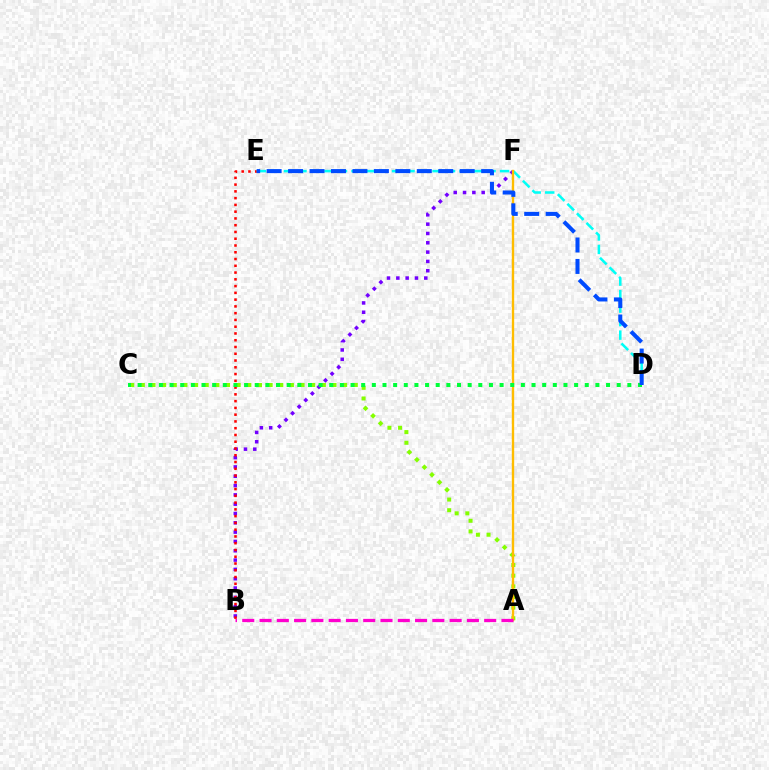{('B', 'F'): [{'color': '#7200ff', 'line_style': 'dotted', 'thickness': 2.53}], ('A', 'C'): [{'color': '#84ff00', 'line_style': 'dotted', 'thickness': 2.89}], ('B', 'E'): [{'color': '#ff0000', 'line_style': 'dotted', 'thickness': 1.84}], ('D', 'E'): [{'color': '#00fff6', 'line_style': 'dashed', 'thickness': 1.83}, {'color': '#004bff', 'line_style': 'dashed', 'thickness': 2.91}], ('A', 'F'): [{'color': '#ffbd00', 'line_style': 'solid', 'thickness': 1.7}], ('A', 'B'): [{'color': '#ff00cf', 'line_style': 'dashed', 'thickness': 2.35}], ('C', 'D'): [{'color': '#00ff39', 'line_style': 'dotted', 'thickness': 2.89}]}